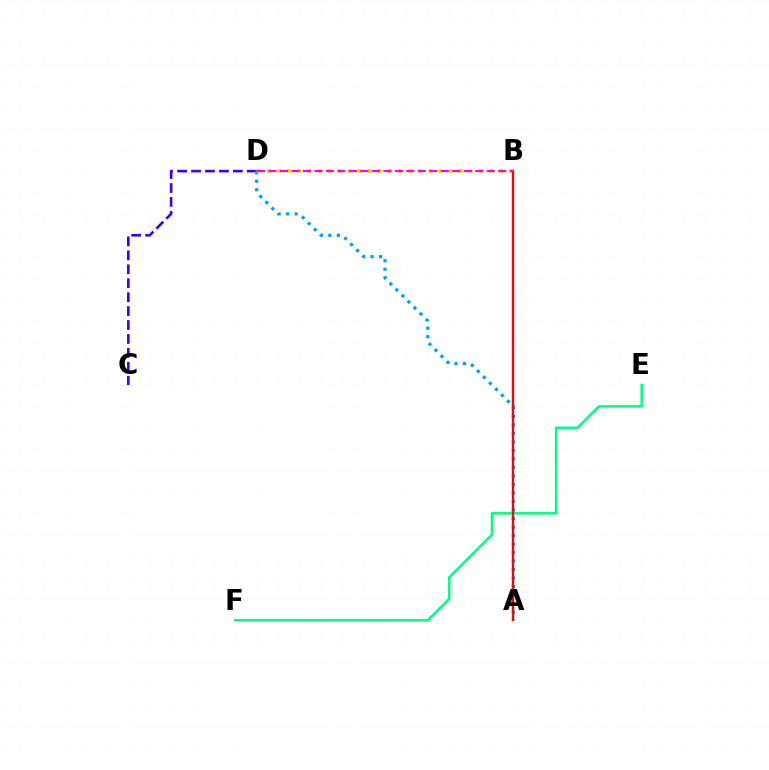{('A', 'B'): [{'color': '#4fff00', 'line_style': 'dashed', 'thickness': 1.51}, {'color': '#ff0000', 'line_style': 'solid', 'thickness': 1.69}], ('C', 'D'): [{'color': '#3700ff', 'line_style': 'dashed', 'thickness': 1.89}], ('E', 'F'): [{'color': '#00ff86', 'line_style': 'solid', 'thickness': 1.85}], ('A', 'D'): [{'color': '#009eff', 'line_style': 'dotted', 'thickness': 2.31}], ('B', 'D'): [{'color': '#ffd500', 'line_style': 'dotted', 'thickness': 2.74}, {'color': '#ff00ed', 'line_style': 'dashed', 'thickness': 1.56}]}